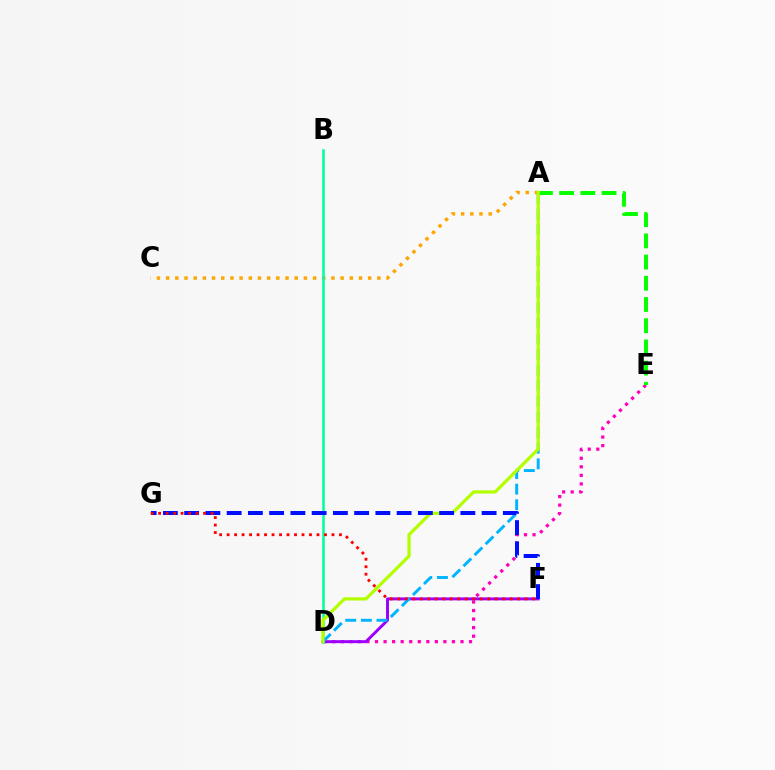{('D', 'E'): [{'color': '#ff00bd', 'line_style': 'dotted', 'thickness': 2.32}], ('A', 'C'): [{'color': '#ffa500', 'line_style': 'dotted', 'thickness': 2.5}], ('A', 'E'): [{'color': '#08ff00', 'line_style': 'dashed', 'thickness': 2.88}], ('D', 'F'): [{'color': '#9b00ff', 'line_style': 'solid', 'thickness': 2.12}], ('B', 'D'): [{'color': '#00ff9d', 'line_style': 'solid', 'thickness': 1.83}], ('A', 'D'): [{'color': '#00b5ff', 'line_style': 'dashed', 'thickness': 2.12}, {'color': '#b3ff00', 'line_style': 'solid', 'thickness': 2.34}], ('F', 'G'): [{'color': '#0010ff', 'line_style': 'dashed', 'thickness': 2.89}, {'color': '#ff0000', 'line_style': 'dotted', 'thickness': 2.04}]}